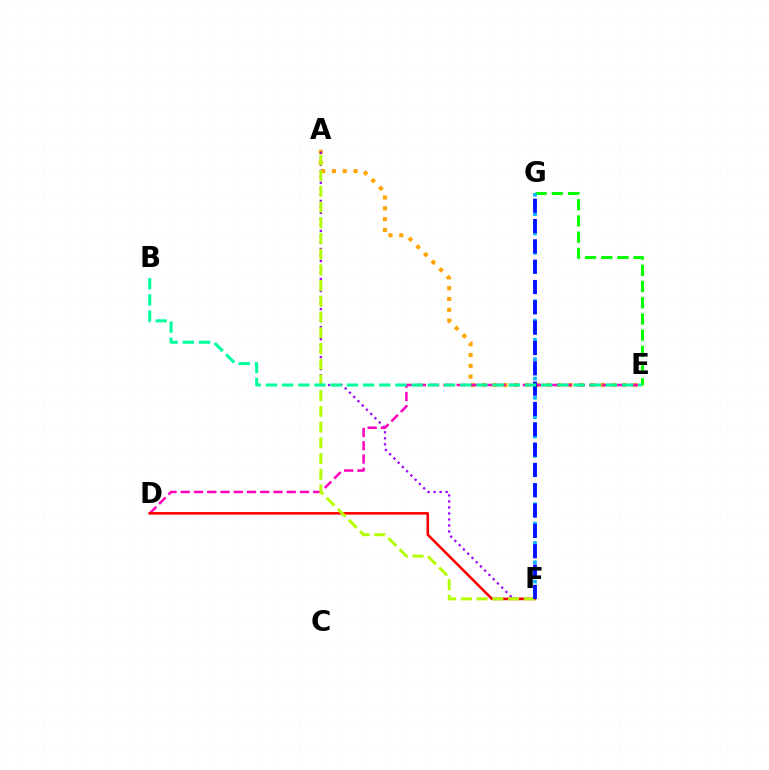{('A', 'E'): [{'color': '#ffa500', 'line_style': 'dotted', 'thickness': 2.94}], ('E', 'G'): [{'color': '#08ff00', 'line_style': 'dashed', 'thickness': 2.2}], ('A', 'F'): [{'color': '#9b00ff', 'line_style': 'dotted', 'thickness': 1.63}, {'color': '#b3ff00', 'line_style': 'dashed', 'thickness': 2.14}], ('D', 'E'): [{'color': '#ff00bd', 'line_style': 'dashed', 'thickness': 1.8}], ('D', 'F'): [{'color': '#ff0000', 'line_style': 'solid', 'thickness': 1.86}], ('F', 'G'): [{'color': '#00b5ff', 'line_style': 'dotted', 'thickness': 2.63}, {'color': '#0010ff', 'line_style': 'dashed', 'thickness': 2.76}], ('B', 'E'): [{'color': '#00ff9d', 'line_style': 'dashed', 'thickness': 2.2}]}